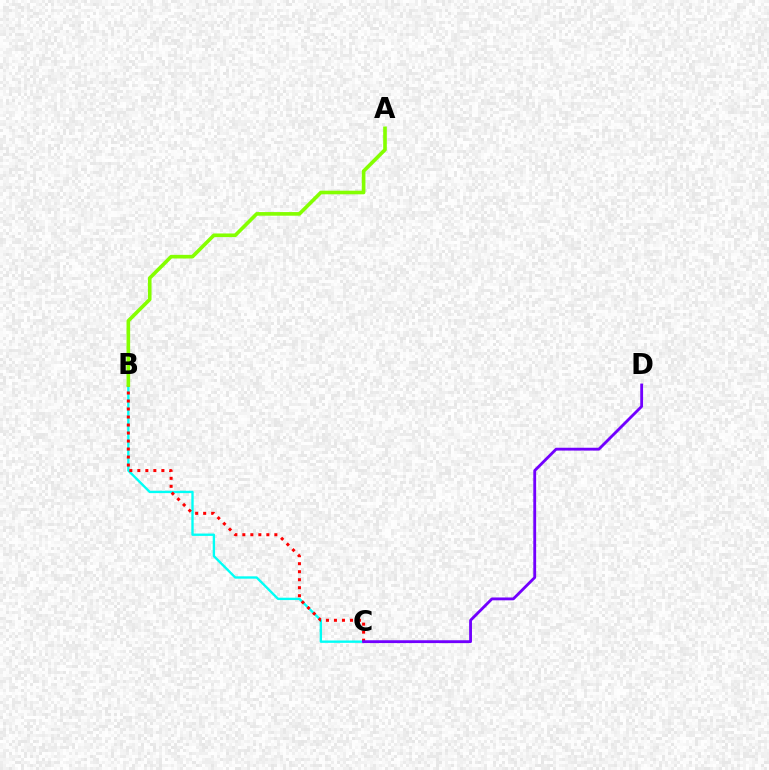{('B', 'C'): [{'color': '#00fff6', 'line_style': 'solid', 'thickness': 1.7}, {'color': '#ff0000', 'line_style': 'dotted', 'thickness': 2.18}], ('A', 'B'): [{'color': '#84ff00', 'line_style': 'solid', 'thickness': 2.61}], ('C', 'D'): [{'color': '#7200ff', 'line_style': 'solid', 'thickness': 2.04}]}